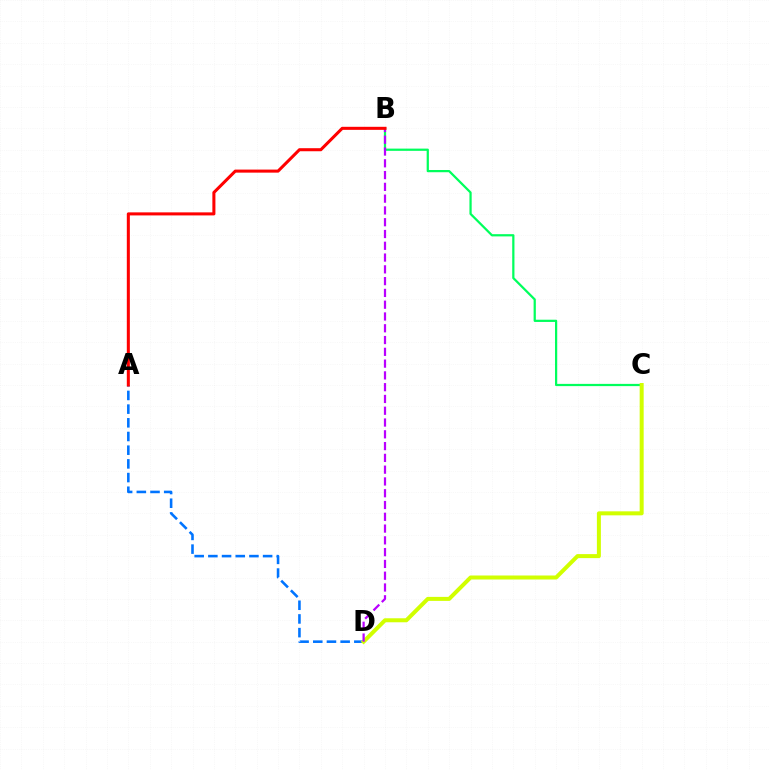{('A', 'D'): [{'color': '#0074ff', 'line_style': 'dashed', 'thickness': 1.86}], ('B', 'C'): [{'color': '#00ff5c', 'line_style': 'solid', 'thickness': 1.61}], ('C', 'D'): [{'color': '#d1ff00', 'line_style': 'solid', 'thickness': 2.88}], ('B', 'D'): [{'color': '#b900ff', 'line_style': 'dashed', 'thickness': 1.6}], ('A', 'B'): [{'color': '#ff0000', 'line_style': 'solid', 'thickness': 2.19}]}